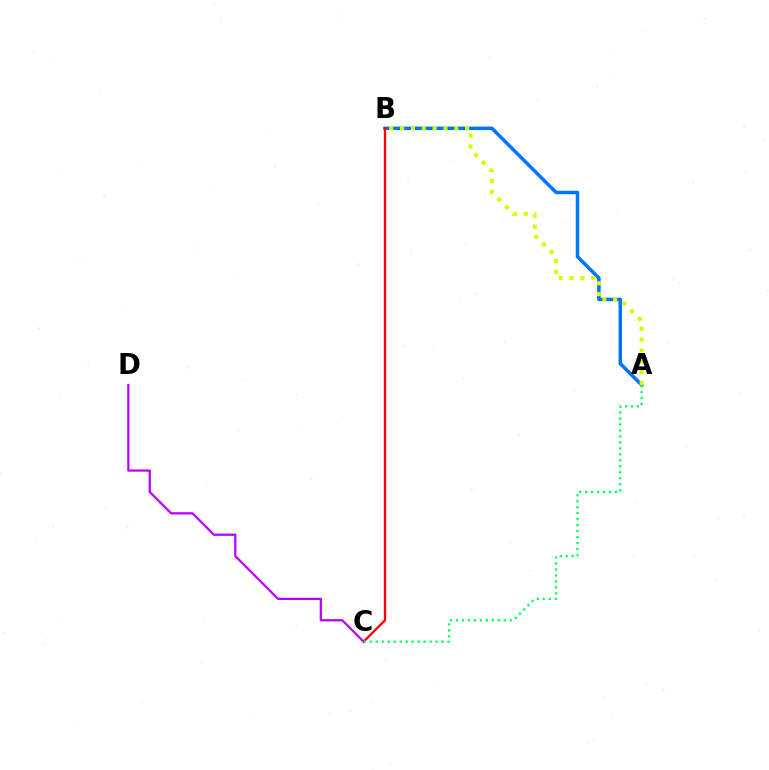{('A', 'B'): [{'color': '#0074ff', 'line_style': 'solid', 'thickness': 2.52}, {'color': '#d1ff00', 'line_style': 'dotted', 'thickness': 2.94}], ('B', 'C'): [{'color': '#ff0000', 'line_style': 'solid', 'thickness': 1.68}], ('C', 'D'): [{'color': '#b900ff', 'line_style': 'solid', 'thickness': 1.62}], ('A', 'C'): [{'color': '#00ff5c', 'line_style': 'dotted', 'thickness': 1.62}]}